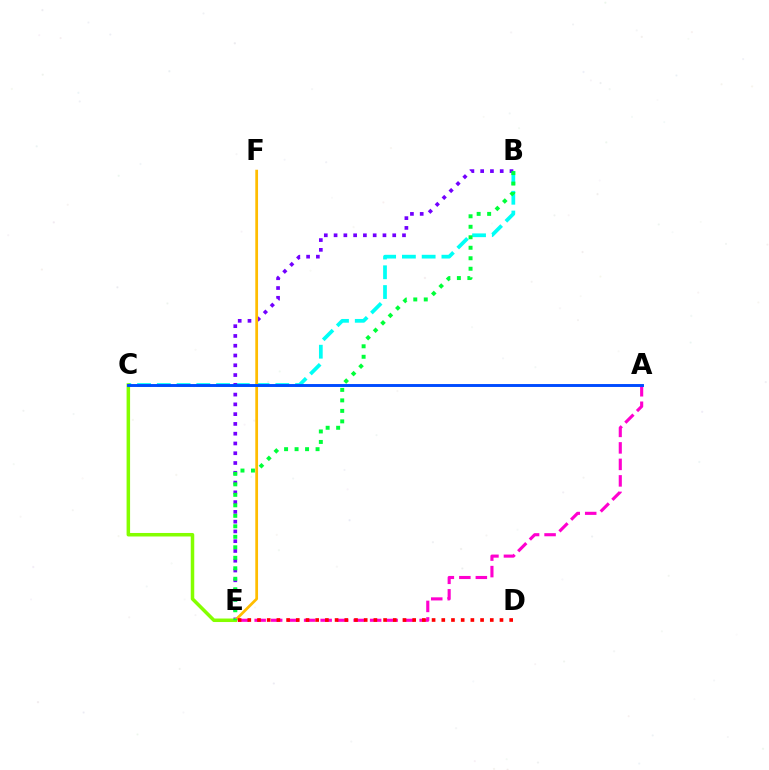{('A', 'E'): [{'color': '#ff00cf', 'line_style': 'dashed', 'thickness': 2.24}], ('B', 'C'): [{'color': '#00fff6', 'line_style': 'dashed', 'thickness': 2.68}], ('B', 'E'): [{'color': '#7200ff', 'line_style': 'dotted', 'thickness': 2.66}, {'color': '#00ff39', 'line_style': 'dotted', 'thickness': 2.85}], ('E', 'F'): [{'color': '#ffbd00', 'line_style': 'solid', 'thickness': 1.98}], ('D', 'E'): [{'color': '#ff0000', 'line_style': 'dotted', 'thickness': 2.64}], ('C', 'E'): [{'color': '#84ff00', 'line_style': 'solid', 'thickness': 2.52}], ('A', 'C'): [{'color': '#004bff', 'line_style': 'solid', 'thickness': 2.11}]}